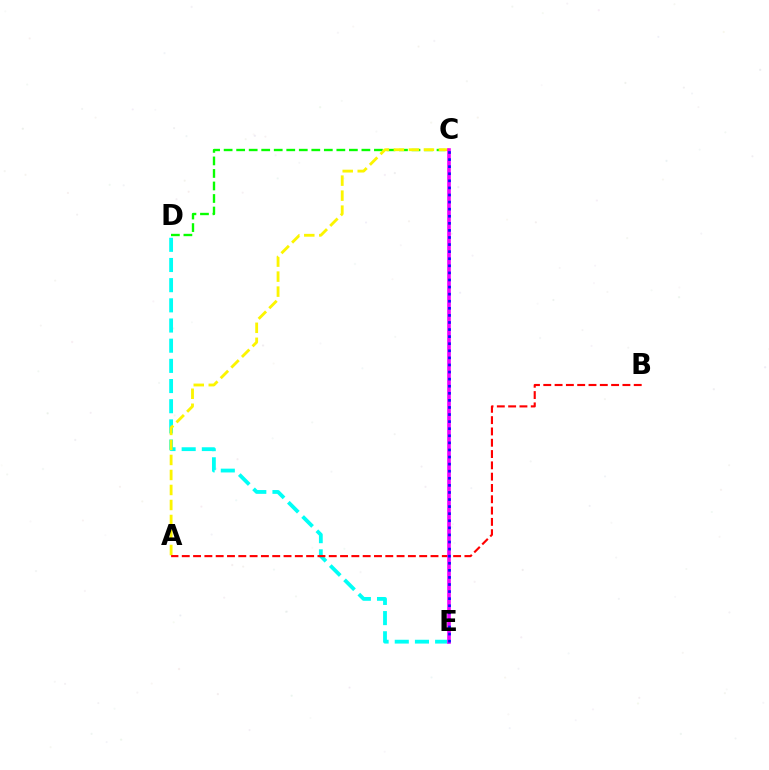{('C', 'D'): [{'color': '#08ff00', 'line_style': 'dashed', 'thickness': 1.7}], ('D', 'E'): [{'color': '#00fff6', 'line_style': 'dashed', 'thickness': 2.74}], ('A', 'C'): [{'color': '#fcf500', 'line_style': 'dashed', 'thickness': 2.04}], ('A', 'B'): [{'color': '#ff0000', 'line_style': 'dashed', 'thickness': 1.54}], ('C', 'E'): [{'color': '#ee00ff', 'line_style': 'solid', 'thickness': 2.61}, {'color': '#0010ff', 'line_style': 'dotted', 'thickness': 1.92}]}